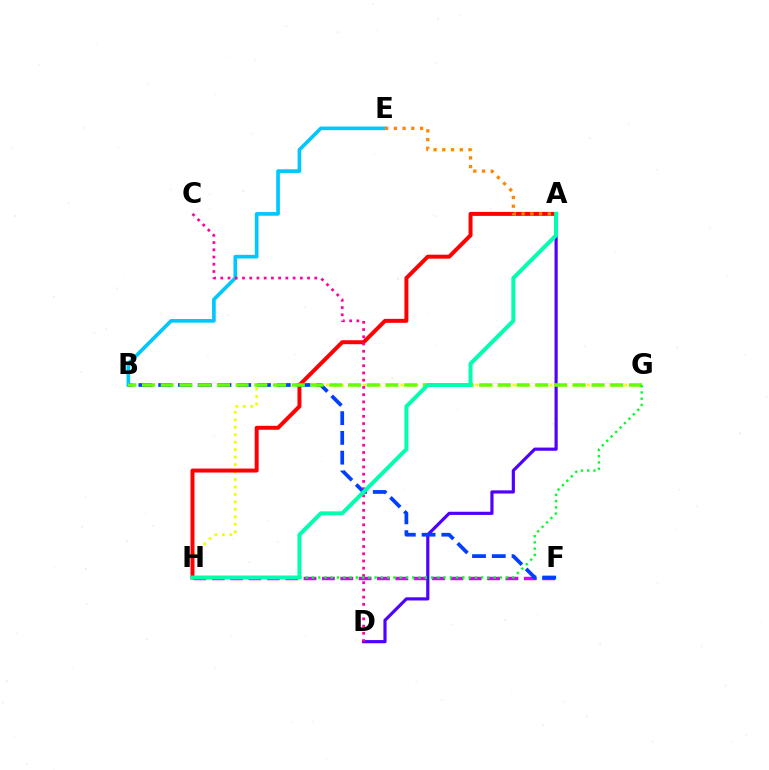{('A', 'D'): [{'color': '#4f00ff', 'line_style': 'solid', 'thickness': 2.29}], ('G', 'H'): [{'color': '#eeff00', 'line_style': 'dotted', 'thickness': 2.03}, {'color': '#00ff27', 'line_style': 'dotted', 'thickness': 1.7}], ('A', 'H'): [{'color': '#ff0000', 'line_style': 'solid', 'thickness': 2.85}, {'color': '#00ffaf', 'line_style': 'solid', 'thickness': 2.86}], ('B', 'E'): [{'color': '#00c7ff', 'line_style': 'solid', 'thickness': 2.63}], ('C', 'D'): [{'color': '#ff00a0', 'line_style': 'dotted', 'thickness': 1.96}], ('F', 'H'): [{'color': '#d600ff', 'line_style': 'dashed', 'thickness': 2.49}], ('B', 'F'): [{'color': '#003fff', 'line_style': 'dashed', 'thickness': 2.69}], ('B', 'G'): [{'color': '#66ff00', 'line_style': 'dashed', 'thickness': 2.54}], ('A', 'E'): [{'color': '#ff8800', 'line_style': 'dotted', 'thickness': 2.37}]}